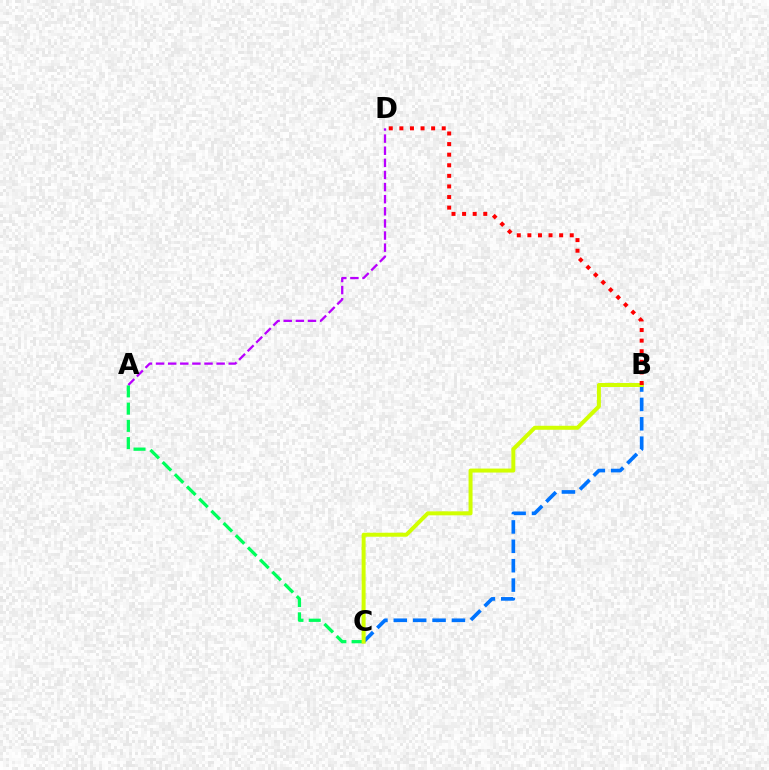{('A', 'C'): [{'color': '#00ff5c', 'line_style': 'dashed', 'thickness': 2.34}], ('B', 'C'): [{'color': '#0074ff', 'line_style': 'dashed', 'thickness': 2.63}, {'color': '#d1ff00', 'line_style': 'solid', 'thickness': 2.87}], ('A', 'D'): [{'color': '#b900ff', 'line_style': 'dashed', 'thickness': 1.65}], ('B', 'D'): [{'color': '#ff0000', 'line_style': 'dotted', 'thickness': 2.88}]}